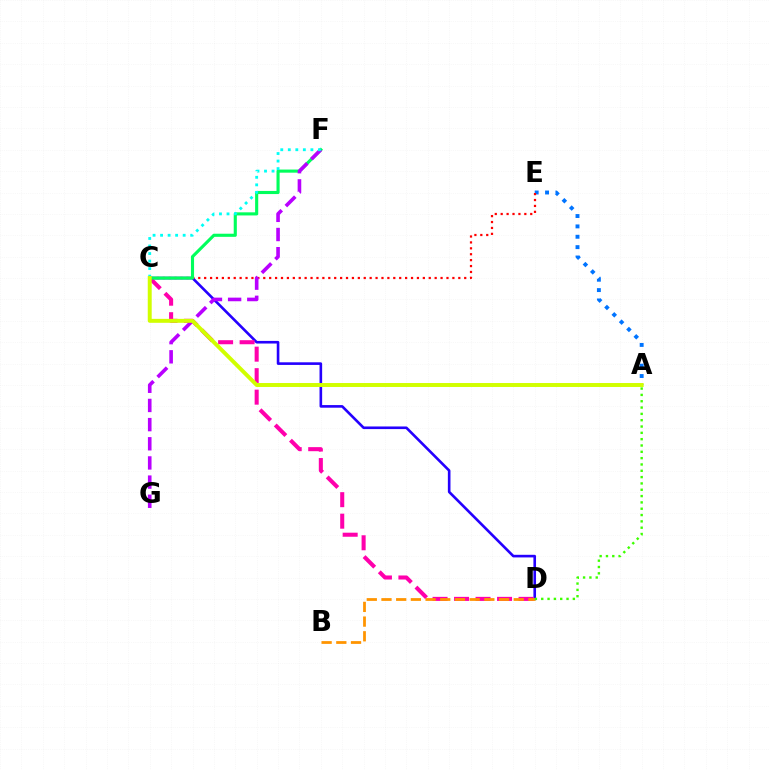{('A', 'E'): [{'color': '#0074ff', 'line_style': 'dotted', 'thickness': 2.82}], ('C', 'D'): [{'color': '#2500ff', 'line_style': 'solid', 'thickness': 1.89}, {'color': '#ff00ac', 'line_style': 'dashed', 'thickness': 2.92}], ('C', 'E'): [{'color': '#ff0000', 'line_style': 'dotted', 'thickness': 1.61}], ('C', 'F'): [{'color': '#00ff5c', 'line_style': 'solid', 'thickness': 2.24}, {'color': '#00fff6', 'line_style': 'dotted', 'thickness': 2.05}], ('F', 'G'): [{'color': '#b900ff', 'line_style': 'dashed', 'thickness': 2.6}], ('B', 'D'): [{'color': '#ff9400', 'line_style': 'dashed', 'thickness': 2.0}], ('A', 'D'): [{'color': '#3dff00', 'line_style': 'dotted', 'thickness': 1.72}], ('A', 'C'): [{'color': '#d1ff00', 'line_style': 'solid', 'thickness': 2.84}]}